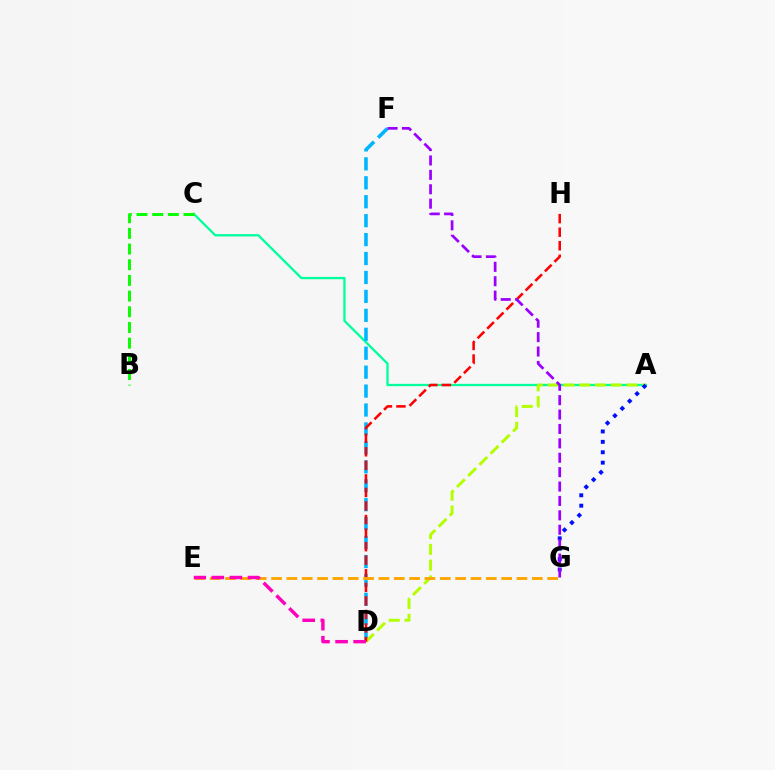{('A', 'C'): [{'color': '#00ff9d', 'line_style': 'solid', 'thickness': 1.66}], ('D', 'F'): [{'color': '#00b5ff', 'line_style': 'dashed', 'thickness': 2.57}], ('A', 'D'): [{'color': '#b3ff00', 'line_style': 'dashed', 'thickness': 2.14}], ('D', 'H'): [{'color': '#ff0000', 'line_style': 'dashed', 'thickness': 1.84}], ('A', 'G'): [{'color': '#0010ff', 'line_style': 'dotted', 'thickness': 2.83}], ('B', 'C'): [{'color': '#08ff00', 'line_style': 'dashed', 'thickness': 2.13}], ('F', 'G'): [{'color': '#9b00ff', 'line_style': 'dashed', 'thickness': 1.96}], ('E', 'G'): [{'color': '#ffa500', 'line_style': 'dashed', 'thickness': 2.08}], ('D', 'E'): [{'color': '#ff00bd', 'line_style': 'dashed', 'thickness': 2.46}]}